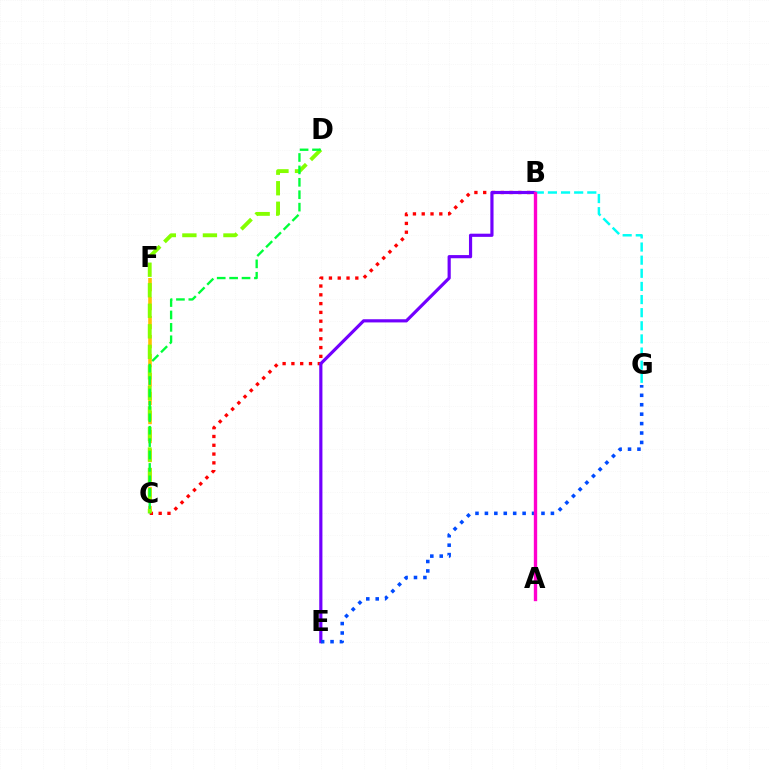{('B', 'C'): [{'color': '#ff0000', 'line_style': 'dotted', 'thickness': 2.39}], ('B', 'E'): [{'color': '#7200ff', 'line_style': 'solid', 'thickness': 2.29}], ('C', 'F'): [{'color': '#ffbd00', 'line_style': 'dashed', 'thickness': 2.58}], ('B', 'G'): [{'color': '#00fff6', 'line_style': 'dashed', 'thickness': 1.78}], ('E', 'G'): [{'color': '#004bff', 'line_style': 'dotted', 'thickness': 2.56}], ('A', 'B'): [{'color': '#ff00cf', 'line_style': 'solid', 'thickness': 2.42}], ('C', 'D'): [{'color': '#84ff00', 'line_style': 'dashed', 'thickness': 2.79}, {'color': '#00ff39', 'line_style': 'dashed', 'thickness': 1.69}]}